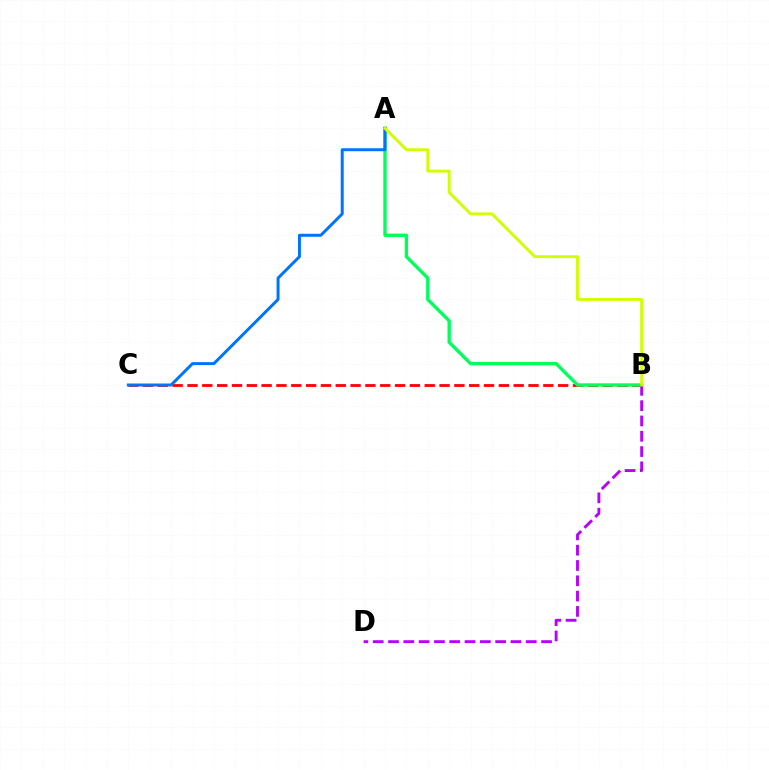{('B', 'C'): [{'color': '#ff0000', 'line_style': 'dashed', 'thickness': 2.01}], ('A', 'B'): [{'color': '#00ff5c', 'line_style': 'solid', 'thickness': 2.42}, {'color': '#d1ff00', 'line_style': 'solid', 'thickness': 2.08}], ('A', 'C'): [{'color': '#0074ff', 'line_style': 'solid', 'thickness': 2.14}], ('B', 'D'): [{'color': '#b900ff', 'line_style': 'dashed', 'thickness': 2.08}]}